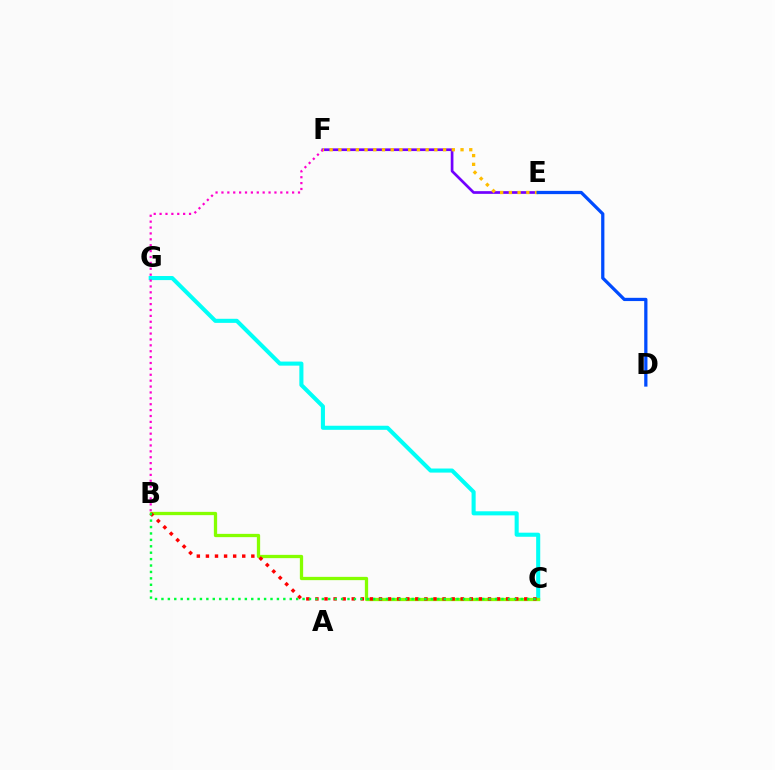{('E', 'F'): [{'color': '#7200ff', 'line_style': 'solid', 'thickness': 1.94}, {'color': '#ffbd00', 'line_style': 'dotted', 'thickness': 2.37}], ('C', 'G'): [{'color': '#00fff6', 'line_style': 'solid', 'thickness': 2.93}], ('B', 'F'): [{'color': '#ff00cf', 'line_style': 'dotted', 'thickness': 1.6}], ('B', 'C'): [{'color': '#84ff00', 'line_style': 'solid', 'thickness': 2.36}, {'color': '#ff0000', 'line_style': 'dotted', 'thickness': 2.47}, {'color': '#00ff39', 'line_style': 'dotted', 'thickness': 1.74}], ('D', 'E'): [{'color': '#004bff', 'line_style': 'solid', 'thickness': 2.33}]}